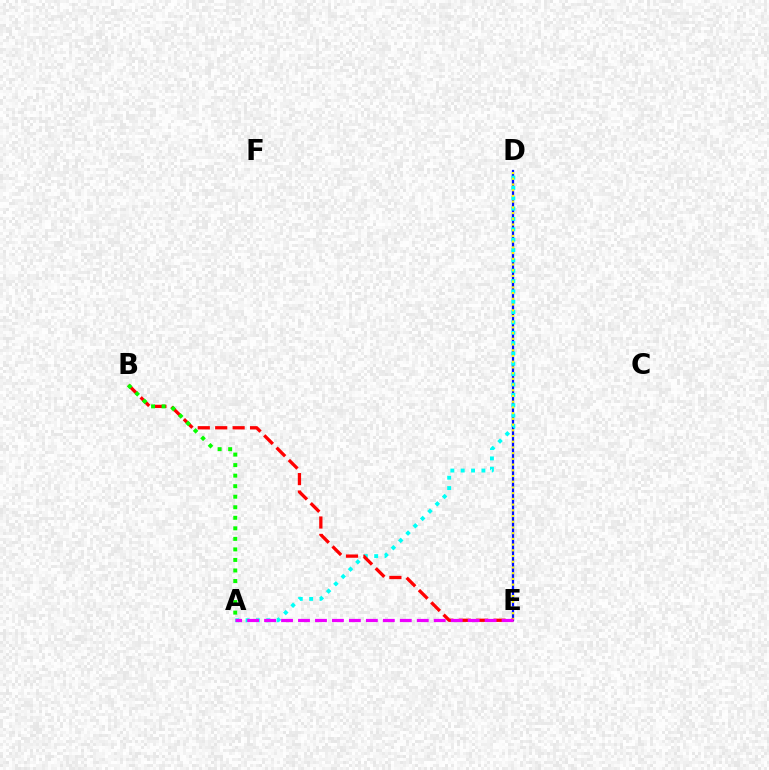{('D', 'E'): [{'color': '#0010ff', 'line_style': 'solid', 'thickness': 1.63}, {'color': '#fcf500', 'line_style': 'dotted', 'thickness': 1.55}], ('A', 'D'): [{'color': '#00fff6', 'line_style': 'dotted', 'thickness': 2.81}], ('B', 'E'): [{'color': '#ff0000', 'line_style': 'dashed', 'thickness': 2.37}], ('A', 'E'): [{'color': '#ee00ff', 'line_style': 'dashed', 'thickness': 2.3}], ('A', 'B'): [{'color': '#08ff00', 'line_style': 'dotted', 'thickness': 2.86}]}